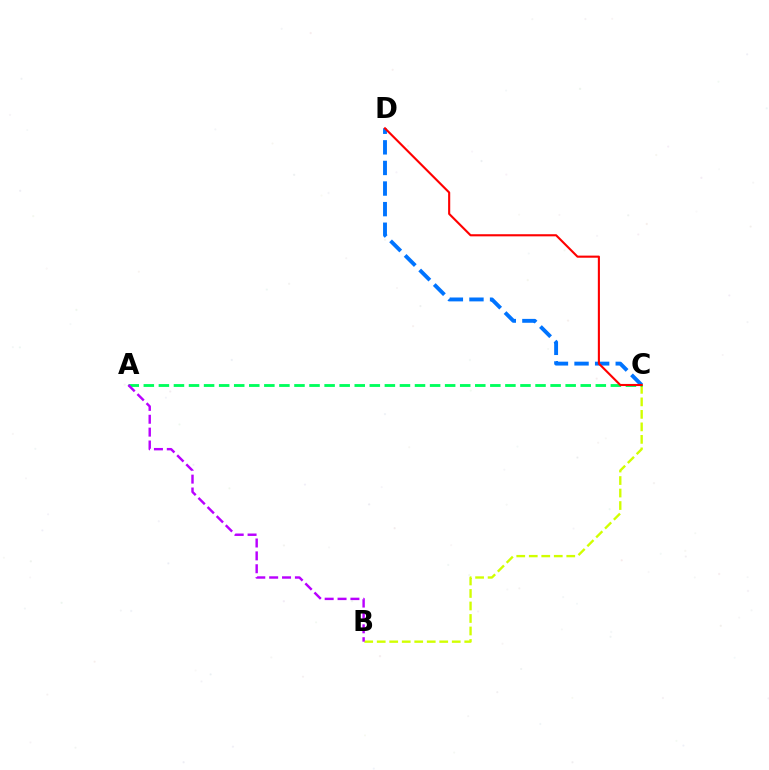{('B', 'C'): [{'color': '#d1ff00', 'line_style': 'dashed', 'thickness': 1.7}], ('C', 'D'): [{'color': '#0074ff', 'line_style': 'dashed', 'thickness': 2.8}, {'color': '#ff0000', 'line_style': 'solid', 'thickness': 1.52}], ('A', 'C'): [{'color': '#00ff5c', 'line_style': 'dashed', 'thickness': 2.05}], ('A', 'B'): [{'color': '#b900ff', 'line_style': 'dashed', 'thickness': 1.75}]}